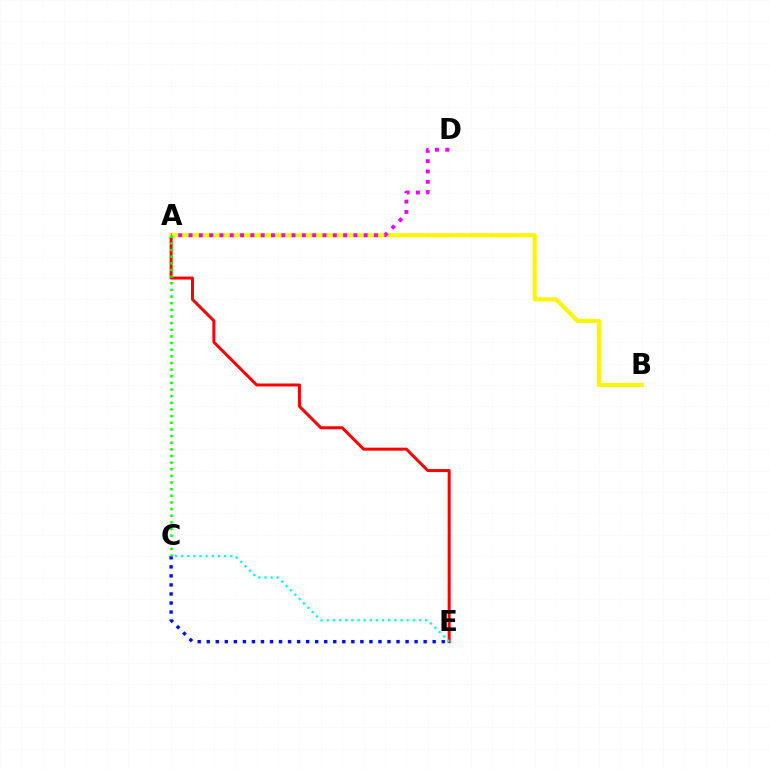{('A', 'E'): [{'color': '#ff0000', 'line_style': 'solid', 'thickness': 2.16}], ('C', 'E'): [{'color': '#00fff6', 'line_style': 'dotted', 'thickness': 1.67}, {'color': '#0010ff', 'line_style': 'dotted', 'thickness': 2.46}], ('A', 'B'): [{'color': '#fcf500', 'line_style': 'solid', 'thickness': 2.95}], ('A', 'D'): [{'color': '#ee00ff', 'line_style': 'dotted', 'thickness': 2.8}], ('A', 'C'): [{'color': '#08ff00', 'line_style': 'dotted', 'thickness': 1.8}]}